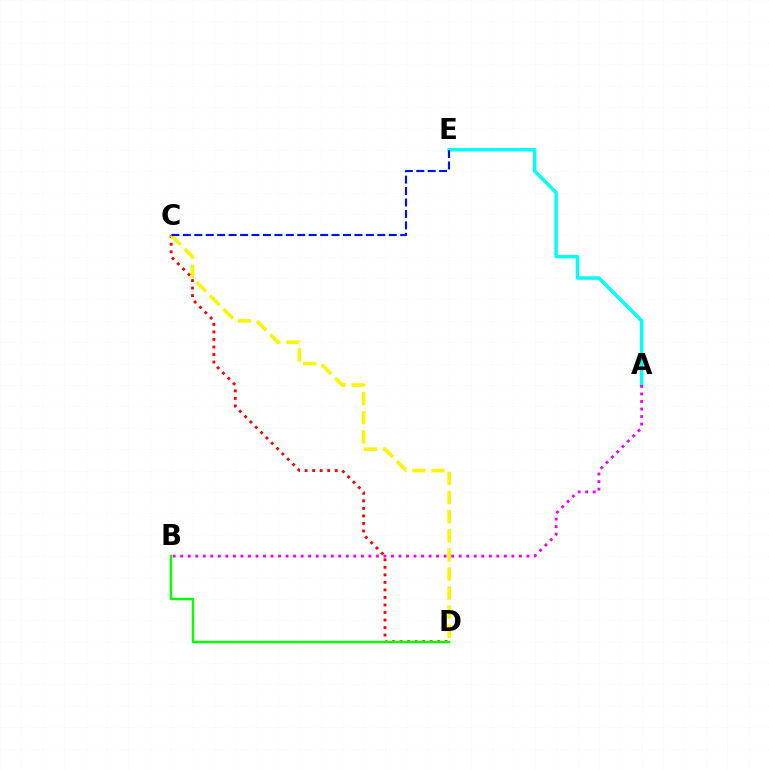{('C', 'D'): [{'color': '#ff0000', 'line_style': 'dotted', 'thickness': 2.05}, {'color': '#fcf500', 'line_style': 'dashed', 'thickness': 2.6}], ('A', 'E'): [{'color': '#00fff6', 'line_style': 'solid', 'thickness': 2.48}], ('A', 'B'): [{'color': '#ee00ff', 'line_style': 'dotted', 'thickness': 2.04}], ('B', 'D'): [{'color': '#08ff00', 'line_style': 'solid', 'thickness': 1.76}], ('C', 'E'): [{'color': '#0010ff', 'line_style': 'dashed', 'thickness': 1.55}]}